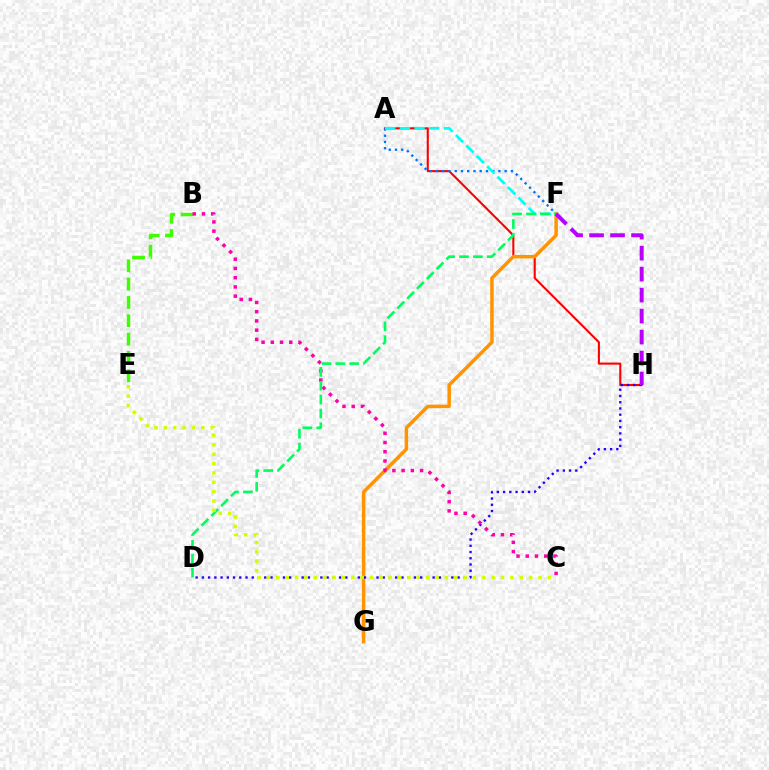{('A', 'H'): [{'color': '#ff0000', 'line_style': 'solid', 'thickness': 1.5}], ('B', 'E'): [{'color': '#3dff00', 'line_style': 'dashed', 'thickness': 2.49}], ('F', 'G'): [{'color': '#ff9400', 'line_style': 'solid', 'thickness': 2.52}], ('A', 'F'): [{'color': '#0074ff', 'line_style': 'dotted', 'thickness': 1.7}, {'color': '#00fff6', 'line_style': 'dashed', 'thickness': 2.0}], ('D', 'H'): [{'color': '#2500ff', 'line_style': 'dotted', 'thickness': 1.69}], ('B', 'C'): [{'color': '#ff00ac', 'line_style': 'dotted', 'thickness': 2.51}], ('D', 'F'): [{'color': '#00ff5c', 'line_style': 'dashed', 'thickness': 1.89}], ('F', 'H'): [{'color': '#b900ff', 'line_style': 'dashed', 'thickness': 2.85}], ('C', 'E'): [{'color': '#d1ff00', 'line_style': 'dotted', 'thickness': 2.54}]}